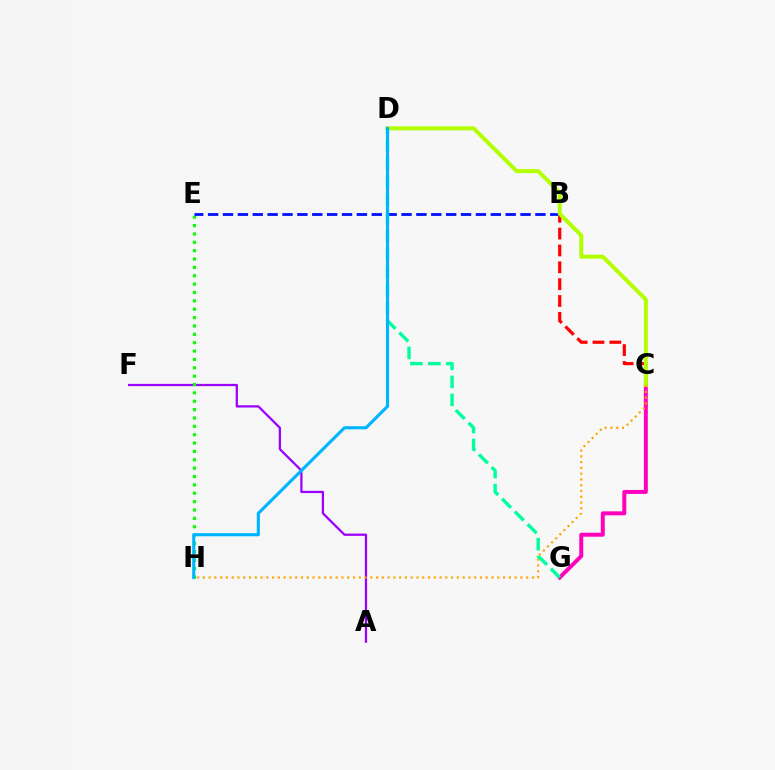{('A', 'F'): [{'color': '#9b00ff', 'line_style': 'solid', 'thickness': 1.62}], ('C', 'G'): [{'color': '#ff00bd', 'line_style': 'solid', 'thickness': 2.86}], ('B', 'C'): [{'color': '#ff0000', 'line_style': 'dashed', 'thickness': 2.29}], ('E', 'H'): [{'color': '#08ff00', 'line_style': 'dotted', 'thickness': 2.27}], ('B', 'E'): [{'color': '#0010ff', 'line_style': 'dashed', 'thickness': 2.02}], ('C', 'D'): [{'color': '#b3ff00', 'line_style': 'solid', 'thickness': 2.89}], ('C', 'H'): [{'color': '#ffa500', 'line_style': 'dotted', 'thickness': 1.57}], ('D', 'G'): [{'color': '#00ff9d', 'line_style': 'dashed', 'thickness': 2.45}], ('D', 'H'): [{'color': '#00b5ff', 'line_style': 'solid', 'thickness': 2.24}]}